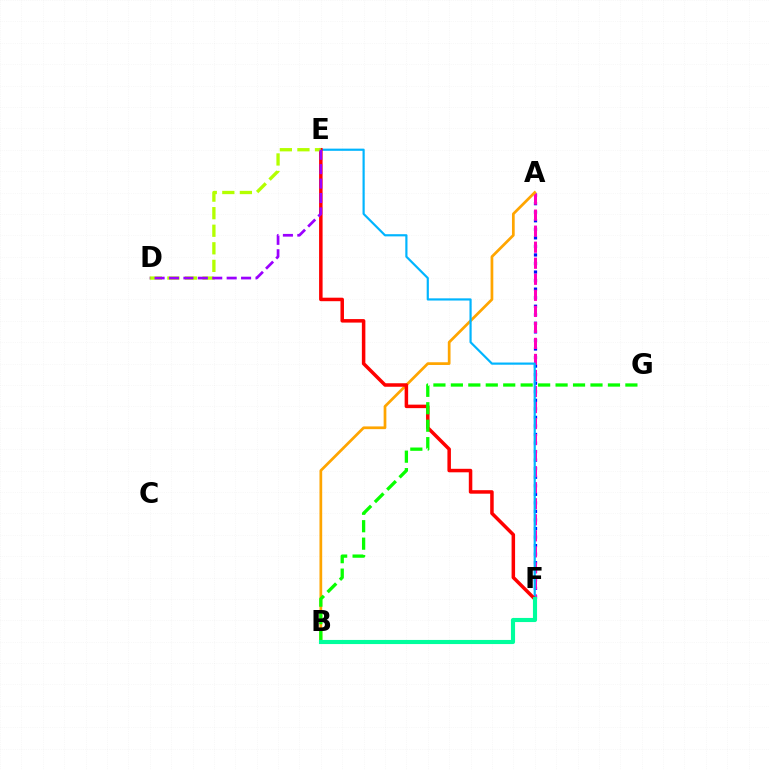{('A', 'F'): [{'color': '#0010ff', 'line_style': 'dotted', 'thickness': 2.32}, {'color': '#ff00bd', 'line_style': 'dashed', 'thickness': 2.18}], ('A', 'B'): [{'color': '#ffa500', 'line_style': 'solid', 'thickness': 1.96}], ('E', 'F'): [{'color': '#00b5ff', 'line_style': 'solid', 'thickness': 1.57}, {'color': '#ff0000', 'line_style': 'solid', 'thickness': 2.52}], ('B', 'G'): [{'color': '#08ff00', 'line_style': 'dashed', 'thickness': 2.37}], ('D', 'E'): [{'color': '#b3ff00', 'line_style': 'dashed', 'thickness': 2.39}, {'color': '#9b00ff', 'line_style': 'dashed', 'thickness': 1.96}], ('B', 'F'): [{'color': '#00ff9d', 'line_style': 'solid', 'thickness': 2.96}]}